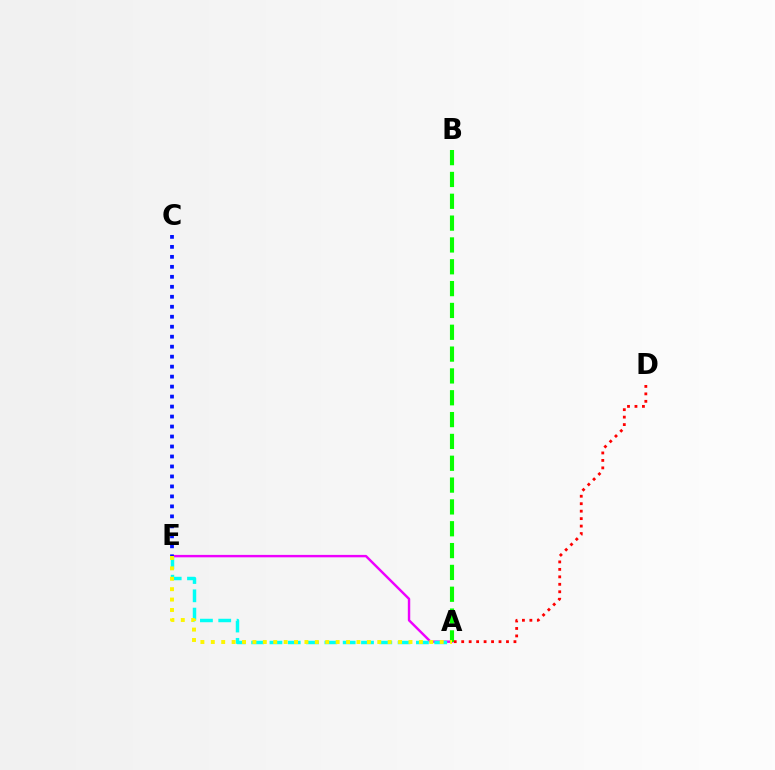{('A', 'E'): [{'color': '#ee00ff', 'line_style': 'solid', 'thickness': 1.74}, {'color': '#00fff6', 'line_style': 'dashed', 'thickness': 2.49}, {'color': '#fcf500', 'line_style': 'dotted', 'thickness': 2.83}], ('C', 'E'): [{'color': '#0010ff', 'line_style': 'dotted', 'thickness': 2.71}], ('A', 'B'): [{'color': '#08ff00', 'line_style': 'dashed', 'thickness': 2.97}], ('A', 'D'): [{'color': '#ff0000', 'line_style': 'dotted', 'thickness': 2.03}]}